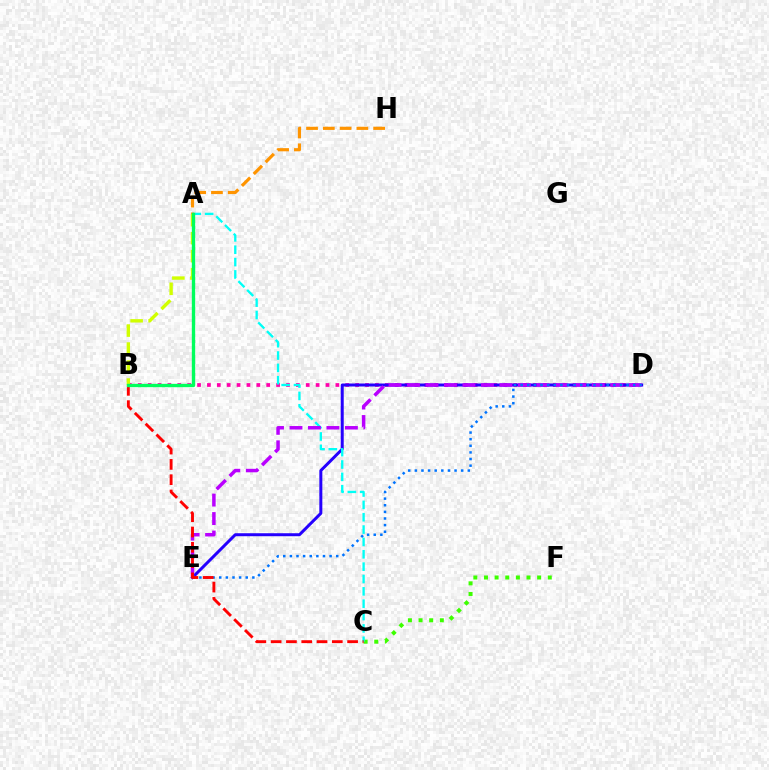{('C', 'F'): [{'color': '#3dff00', 'line_style': 'dotted', 'thickness': 2.89}], ('A', 'H'): [{'color': '#ff9400', 'line_style': 'dashed', 'thickness': 2.28}], ('B', 'D'): [{'color': '#ff00ac', 'line_style': 'dotted', 'thickness': 2.68}], ('D', 'E'): [{'color': '#2500ff', 'line_style': 'solid', 'thickness': 2.15}, {'color': '#b900ff', 'line_style': 'dashed', 'thickness': 2.51}, {'color': '#0074ff', 'line_style': 'dotted', 'thickness': 1.8}], ('A', 'B'): [{'color': '#d1ff00', 'line_style': 'dashed', 'thickness': 2.45}, {'color': '#00ff5c', 'line_style': 'solid', 'thickness': 2.41}], ('A', 'C'): [{'color': '#00fff6', 'line_style': 'dashed', 'thickness': 1.68}], ('B', 'C'): [{'color': '#ff0000', 'line_style': 'dashed', 'thickness': 2.08}]}